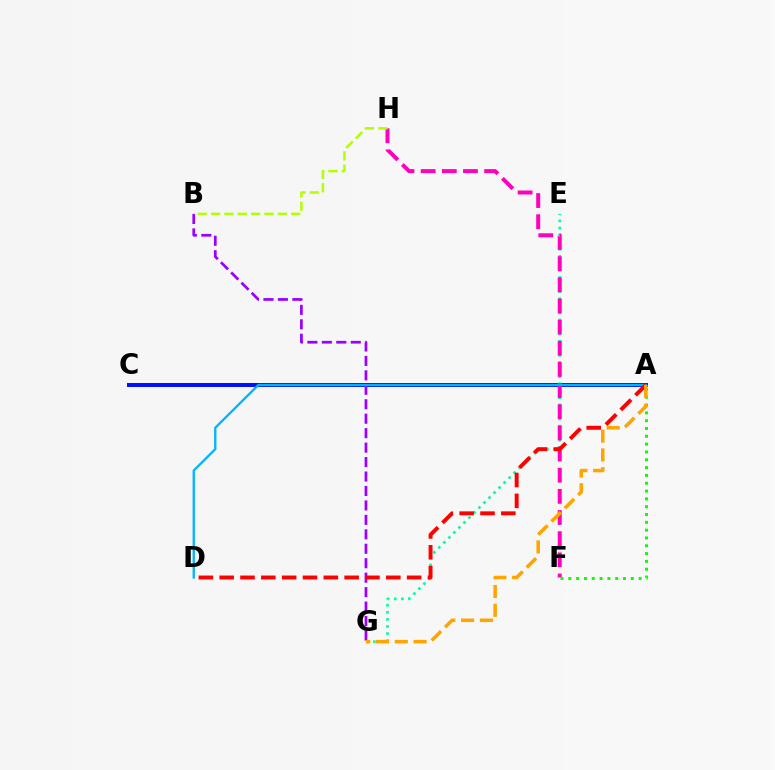{('A', 'C'): [{'color': '#0010ff', 'line_style': 'solid', 'thickness': 2.86}], ('E', 'G'): [{'color': '#00ff9d', 'line_style': 'dotted', 'thickness': 1.92}], ('F', 'H'): [{'color': '#ff00bd', 'line_style': 'dashed', 'thickness': 2.87}], ('B', 'G'): [{'color': '#9b00ff', 'line_style': 'dashed', 'thickness': 1.96}], ('B', 'H'): [{'color': '#b3ff00', 'line_style': 'dashed', 'thickness': 1.81}], ('A', 'F'): [{'color': '#08ff00', 'line_style': 'dotted', 'thickness': 2.12}], ('A', 'D'): [{'color': '#00b5ff', 'line_style': 'solid', 'thickness': 1.68}, {'color': '#ff0000', 'line_style': 'dashed', 'thickness': 2.83}], ('A', 'G'): [{'color': '#ffa500', 'line_style': 'dashed', 'thickness': 2.55}]}